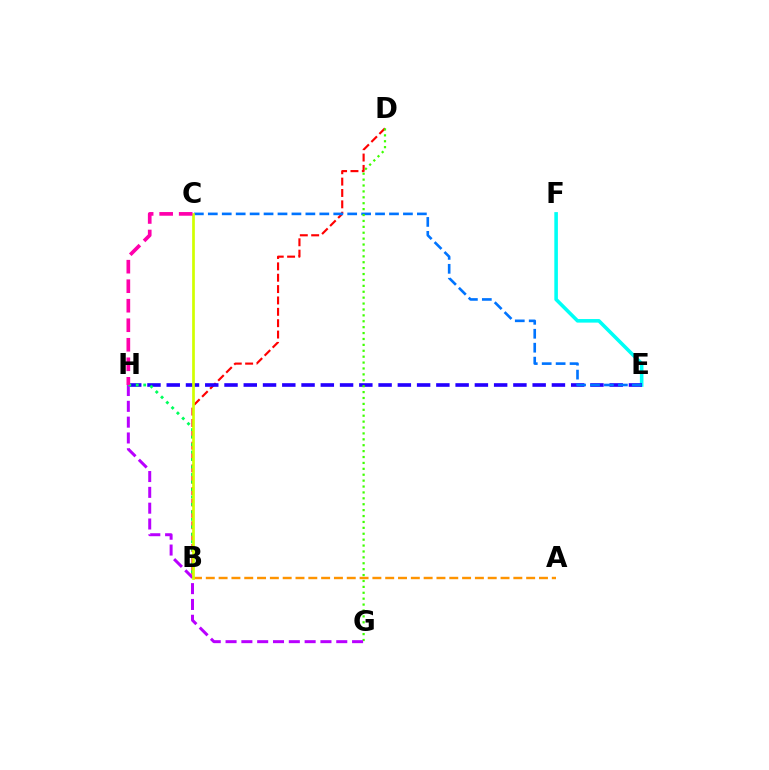{('E', 'F'): [{'color': '#00fff6', 'line_style': 'solid', 'thickness': 2.57}], ('B', 'D'): [{'color': '#ff0000', 'line_style': 'dashed', 'thickness': 1.54}], ('E', 'H'): [{'color': '#2500ff', 'line_style': 'dashed', 'thickness': 2.62}], ('C', 'E'): [{'color': '#0074ff', 'line_style': 'dashed', 'thickness': 1.89}], ('A', 'B'): [{'color': '#ff9400', 'line_style': 'dashed', 'thickness': 1.74}], ('D', 'G'): [{'color': '#3dff00', 'line_style': 'dotted', 'thickness': 1.6}], ('G', 'H'): [{'color': '#b900ff', 'line_style': 'dashed', 'thickness': 2.15}], ('B', 'H'): [{'color': '#00ff5c', 'line_style': 'dotted', 'thickness': 2.03}], ('B', 'C'): [{'color': '#d1ff00', 'line_style': 'solid', 'thickness': 1.95}], ('C', 'H'): [{'color': '#ff00ac', 'line_style': 'dashed', 'thickness': 2.65}]}